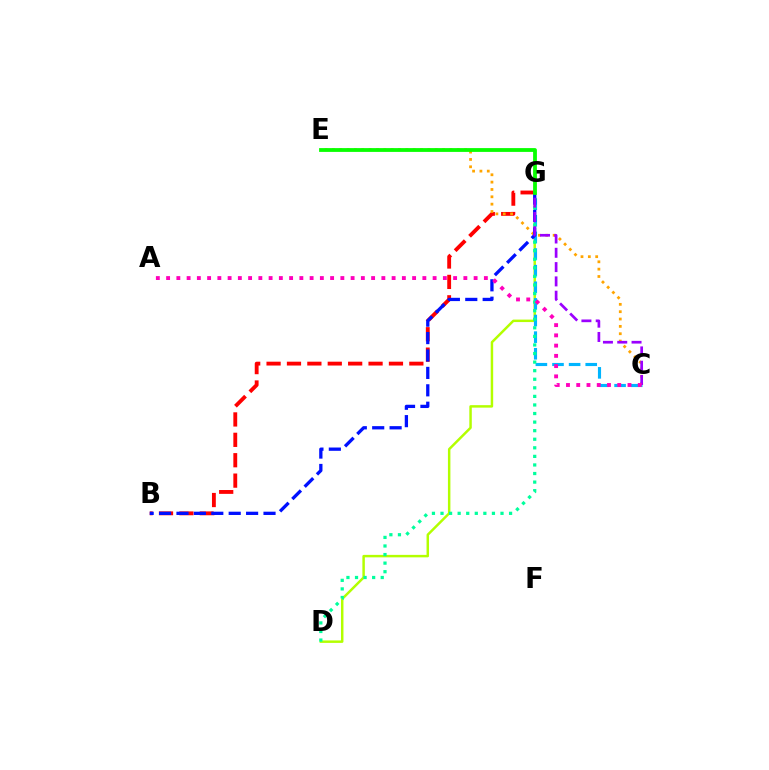{('B', 'G'): [{'color': '#ff0000', 'line_style': 'dashed', 'thickness': 2.77}, {'color': '#0010ff', 'line_style': 'dashed', 'thickness': 2.36}], ('C', 'E'): [{'color': '#ffa500', 'line_style': 'dotted', 'thickness': 2.0}], ('D', 'G'): [{'color': '#b3ff00', 'line_style': 'solid', 'thickness': 1.78}, {'color': '#00ff9d', 'line_style': 'dotted', 'thickness': 2.33}], ('C', 'G'): [{'color': '#00b5ff', 'line_style': 'dashed', 'thickness': 2.26}, {'color': '#9b00ff', 'line_style': 'dashed', 'thickness': 1.94}], ('E', 'G'): [{'color': '#08ff00', 'line_style': 'solid', 'thickness': 2.74}], ('A', 'C'): [{'color': '#ff00bd', 'line_style': 'dotted', 'thickness': 2.78}]}